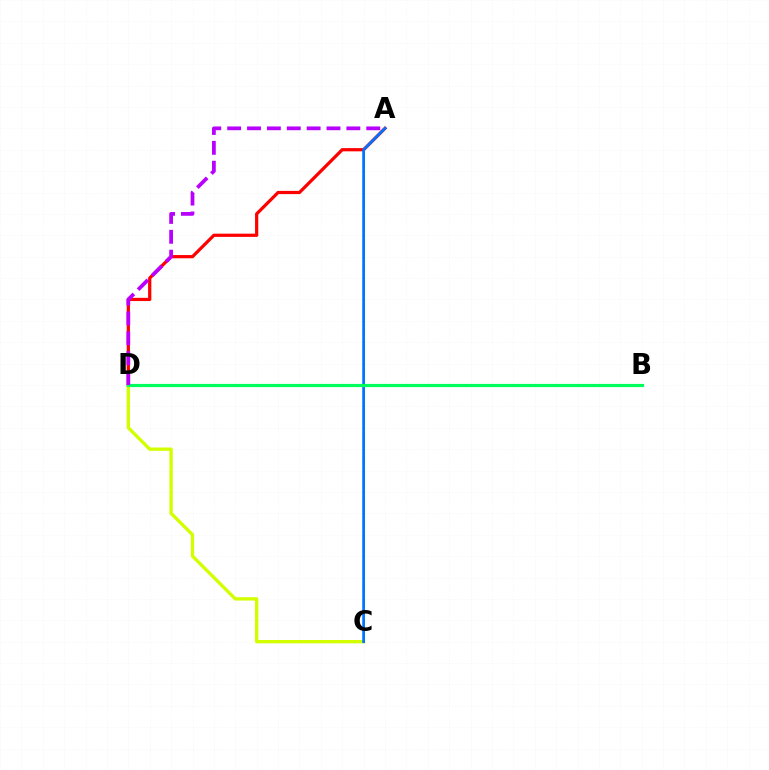{('C', 'D'): [{'color': '#d1ff00', 'line_style': 'solid', 'thickness': 2.41}], ('A', 'D'): [{'color': '#ff0000', 'line_style': 'solid', 'thickness': 2.32}, {'color': '#b900ff', 'line_style': 'dashed', 'thickness': 2.7}], ('A', 'C'): [{'color': '#0074ff', 'line_style': 'solid', 'thickness': 1.97}], ('B', 'D'): [{'color': '#00ff5c', 'line_style': 'solid', 'thickness': 2.28}]}